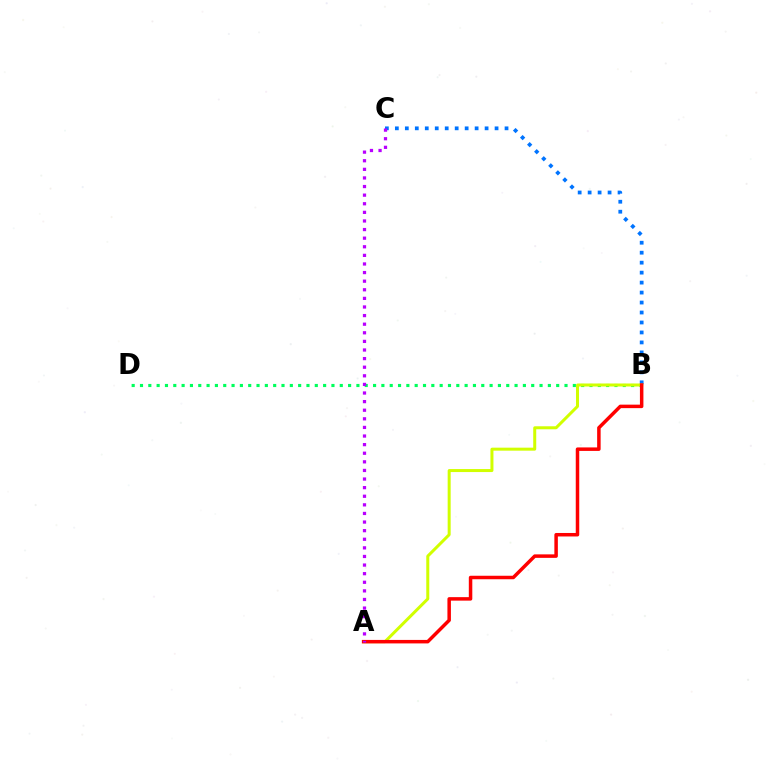{('B', 'D'): [{'color': '#00ff5c', 'line_style': 'dotted', 'thickness': 2.26}], ('B', 'C'): [{'color': '#0074ff', 'line_style': 'dotted', 'thickness': 2.71}], ('A', 'B'): [{'color': '#d1ff00', 'line_style': 'solid', 'thickness': 2.16}, {'color': '#ff0000', 'line_style': 'solid', 'thickness': 2.51}], ('A', 'C'): [{'color': '#b900ff', 'line_style': 'dotted', 'thickness': 2.34}]}